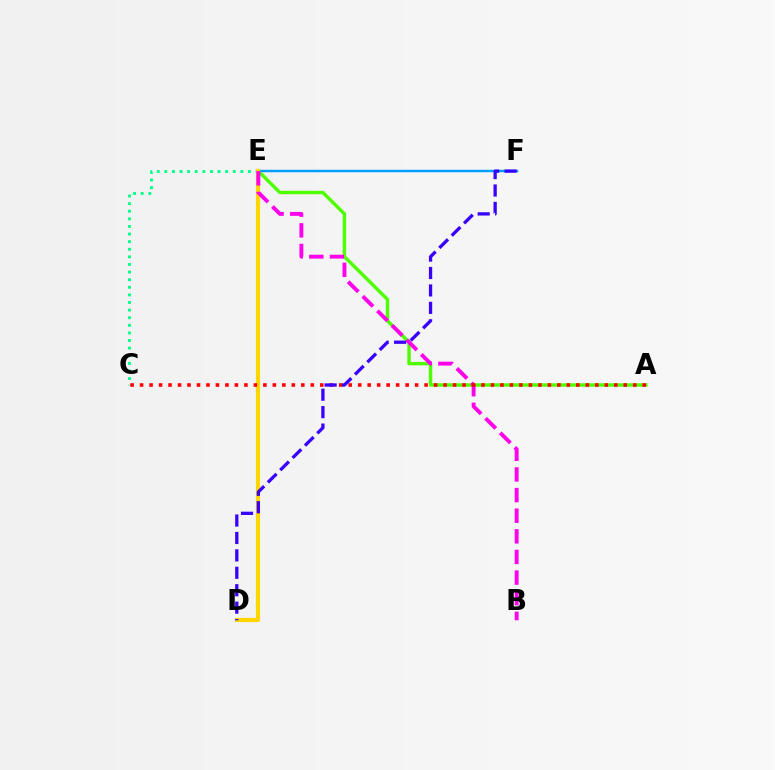{('C', 'E'): [{'color': '#00ff86', 'line_style': 'dotted', 'thickness': 2.07}], ('A', 'E'): [{'color': '#4fff00', 'line_style': 'solid', 'thickness': 2.47}], ('E', 'F'): [{'color': '#009eff', 'line_style': 'solid', 'thickness': 1.76}], ('D', 'E'): [{'color': '#ffd500', 'line_style': 'solid', 'thickness': 3.0}], ('B', 'E'): [{'color': '#ff00ed', 'line_style': 'dashed', 'thickness': 2.8}], ('A', 'C'): [{'color': '#ff0000', 'line_style': 'dotted', 'thickness': 2.58}], ('D', 'F'): [{'color': '#3700ff', 'line_style': 'dashed', 'thickness': 2.37}]}